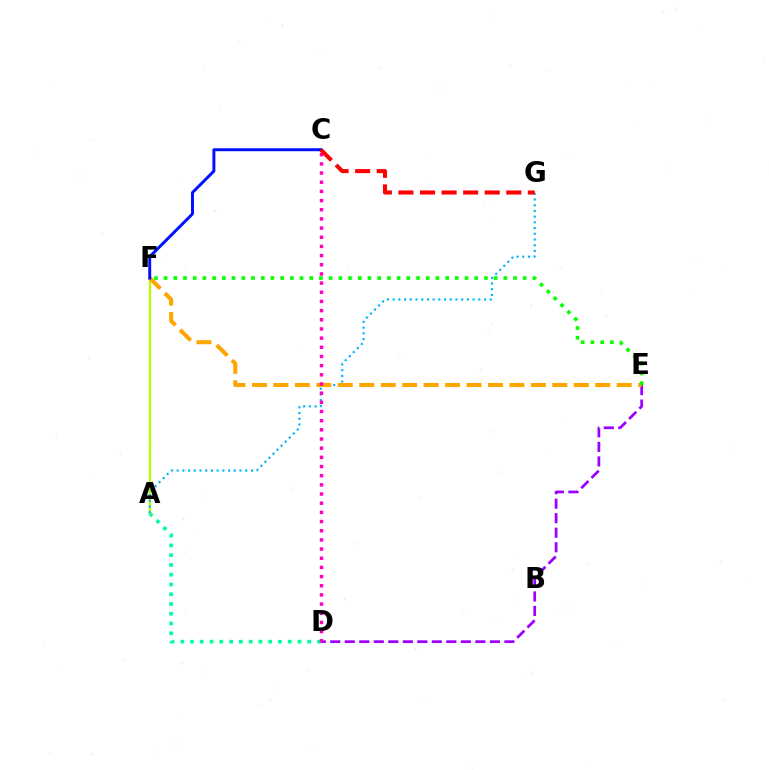{('A', 'D'): [{'color': '#00ff9d', 'line_style': 'dotted', 'thickness': 2.65}], ('A', 'F'): [{'color': '#b3ff00', 'line_style': 'solid', 'thickness': 1.66}], ('D', 'E'): [{'color': '#9b00ff', 'line_style': 'dashed', 'thickness': 1.97}], ('A', 'G'): [{'color': '#00b5ff', 'line_style': 'dotted', 'thickness': 1.55}], ('E', 'F'): [{'color': '#ffa500', 'line_style': 'dashed', 'thickness': 2.91}, {'color': '#08ff00', 'line_style': 'dotted', 'thickness': 2.64}], ('C', 'D'): [{'color': '#ff00bd', 'line_style': 'dotted', 'thickness': 2.49}], ('C', 'F'): [{'color': '#0010ff', 'line_style': 'solid', 'thickness': 2.13}], ('C', 'G'): [{'color': '#ff0000', 'line_style': 'dashed', 'thickness': 2.93}]}